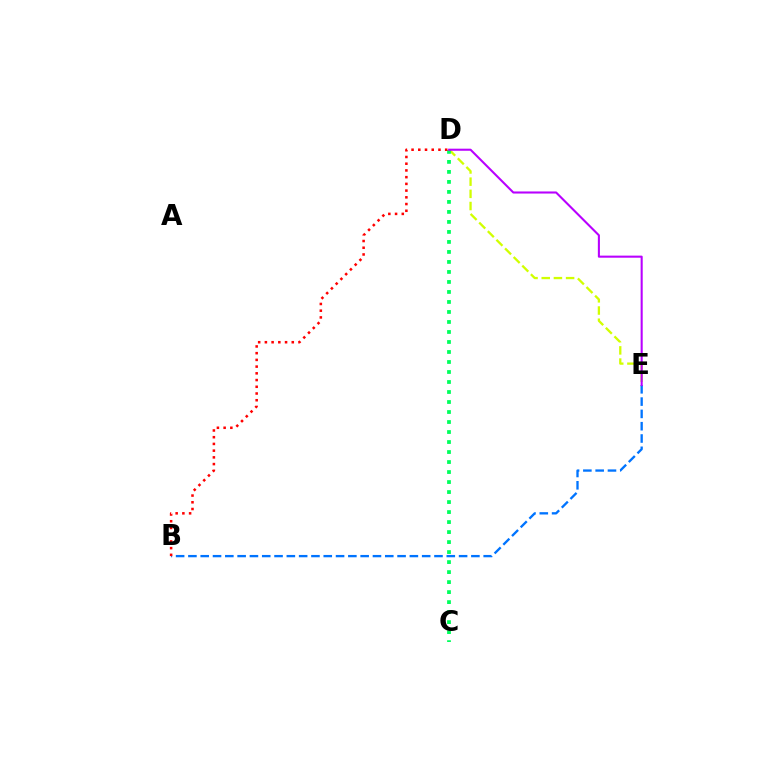{('D', 'E'): [{'color': '#d1ff00', 'line_style': 'dashed', 'thickness': 1.65}, {'color': '#b900ff', 'line_style': 'solid', 'thickness': 1.5}], ('B', 'E'): [{'color': '#0074ff', 'line_style': 'dashed', 'thickness': 1.67}], ('C', 'D'): [{'color': '#00ff5c', 'line_style': 'dotted', 'thickness': 2.72}], ('B', 'D'): [{'color': '#ff0000', 'line_style': 'dotted', 'thickness': 1.83}]}